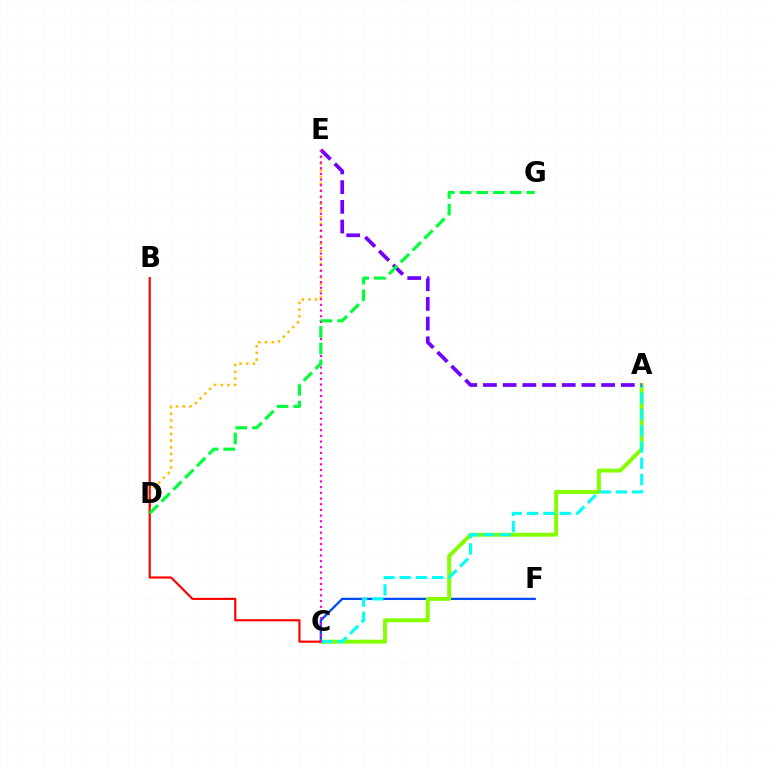{('C', 'F'): [{'color': '#004bff', 'line_style': 'solid', 'thickness': 1.64}], ('A', 'C'): [{'color': '#84ff00', 'line_style': 'solid', 'thickness': 2.83}, {'color': '#00fff6', 'line_style': 'dashed', 'thickness': 2.21}], ('D', 'E'): [{'color': '#ffbd00', 'line_style': 'dotted', 'thickness': 1.82}], ('B', 'C'): [{'color': '#ff0000', 'line_style': 'solid', 'thickness': 1.56}], ('A', 'E'): [{'color': '#7200ff', 'line_style': 'dashed', 'thickness': 2.68}], ('C', 'E'): [{'color': '#ff00cf', 'line_style': 'dotted', 'thickness': 1.55}], ('D', 'G'): [{'color': '#00ff39', 'line_style': 'dashed', 'thickness': 2.27}]}